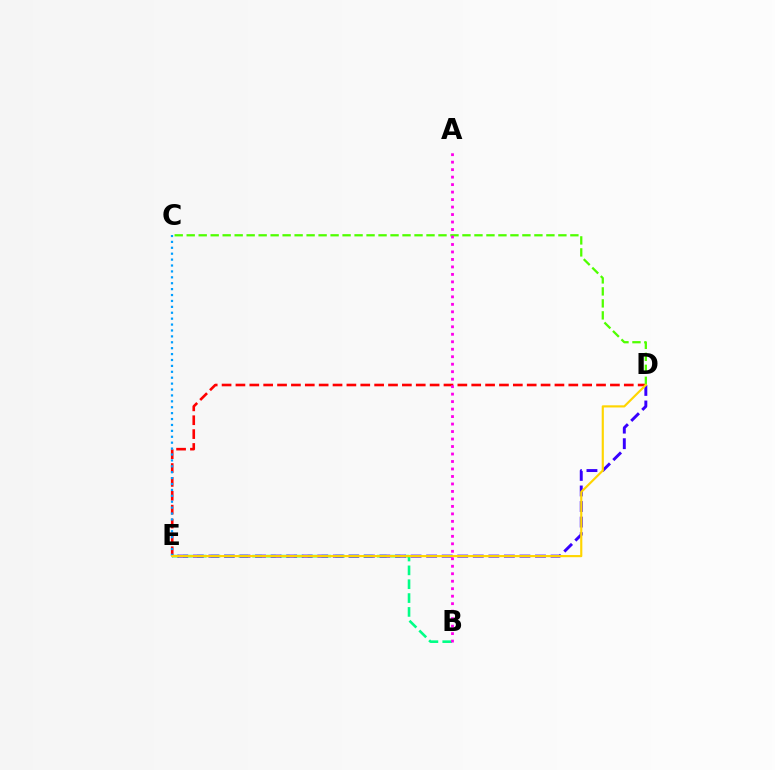{('D', 'E'): [{'color': '#ff0000', 'line_style': 'dashed', 'thickness': 1.88}, {'color': '#3700ff', 'line_style': 'dashed', 'thickness': 2.11}, {'color': '#ffd500', 'line_style': 'solid', 'thickness': 1.56}], ('B', 'E'): [{'color': '#00ff86', 'line_style': 'dashed', 'thickness': 1.88}], ('C', 'E'): [{'color': '#009eff', 'line_style': 'dotted', 'thickness': 1.6}], ('C', 'D'): [{'color': '#4fff00', 'line_style': 'dashed', 'thickness': 1.63}], ('A', 'B'): [{'color': '#ff00ed', 'line_style': 'dotted', 'thickness': 2.03}]}